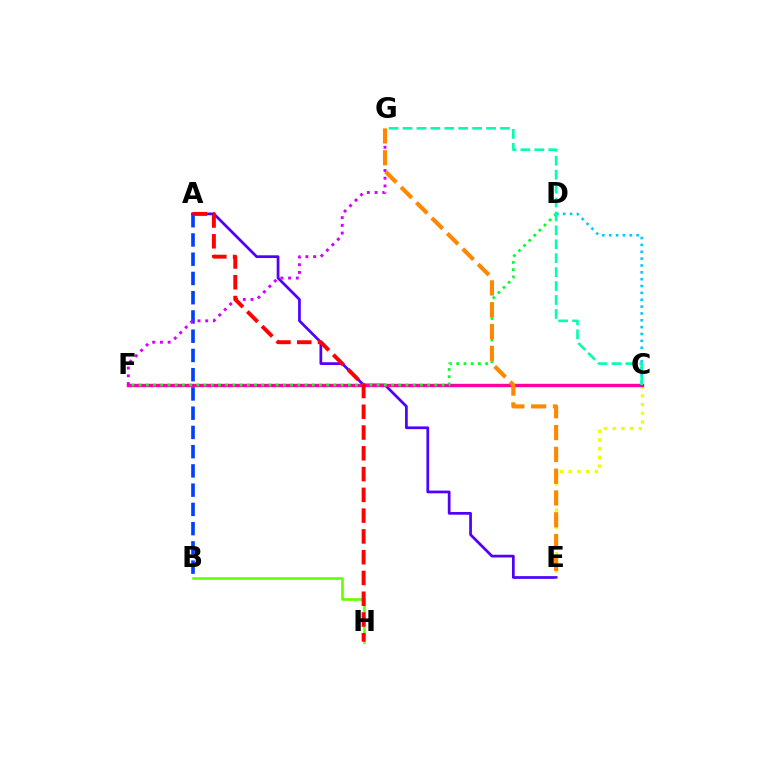{('A', 'E'): [{'color': '#4f00ff', 'line_style': 'solid', 'thickness': 1.96}], ('C', 'E'): [{'color': '#eeff00', 'line_style': 'dotted', 'thickness': 2.37}], ('C', 'D'): [{'color': '#00c7ff', 'line_style': 'dotted', 'thickness': 1.86}], ('C', 'F'): [{'color': '#ff00a0', 'line_style': 'solid', 'thickness': 2.44}], ('D', 'F'): [{'color': '#00ff27', 'line_style': 'dotted', 'thickness': 1.96}], ('B', 'H'): [{'color': '#66ff00', 'line_style': 'solid', 'thickness': 1.88}], ('A', 'B'): [{'color': '#003fff', 'line_style': 'dashed', 'thickness': 2.61}], ('F', 'G'): [{'color': '#d600ff', 'line_style': 'dotted', 'thickness': 2.1}], ('A', 'H'): [{'color': '#ff0000', 'line_style': 'dashed', 'thickness': 2.82}], ('E', 'G'): [{'color': '#ff8800', 'line_style': 'dashed', 'thickness': 2.96}], ('C', 'G'): [{'color': '#00ffaf', 'line_style': 'dashed', 'thickness': 1.89}]}